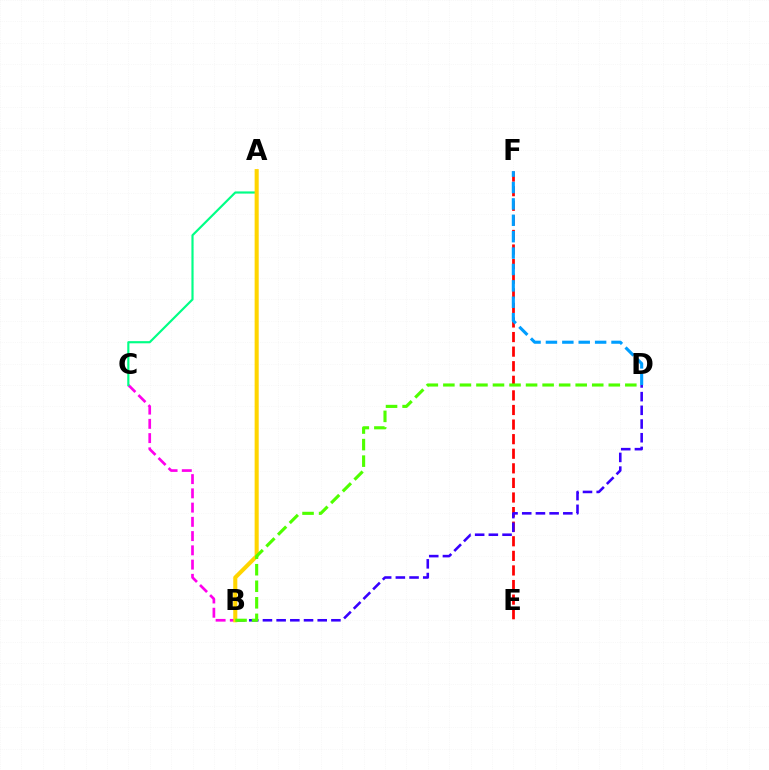{('B', 'C'): [{'color': '#ff00ed', 'line_style': 'dashed', 'thickness': 1.94}], ('E', 'F'): [{'color': '#ff0000', 'line_style': 'dashed', 'thickness': 1.98}], ('A', 'C'): [{'color': '#00ff86', 'line_style': 'solid', 'thickness': 1.56}], ('B', 'D'): [{'color': '#3700ff', 'line_style': 'dashed', 'thickness': 1.86}, {'color': '#4fff00', 'line_style': 'dashed', 'thickness': 2.25}], ('A', 'B'): [{'color': '#ffd500', 'line_style': 'solid', 'thickness': 2.93}], ('D', 'F'): [{'color': '#009eff', 'line_style': 'dashed', 'thickness': 2.23}]}